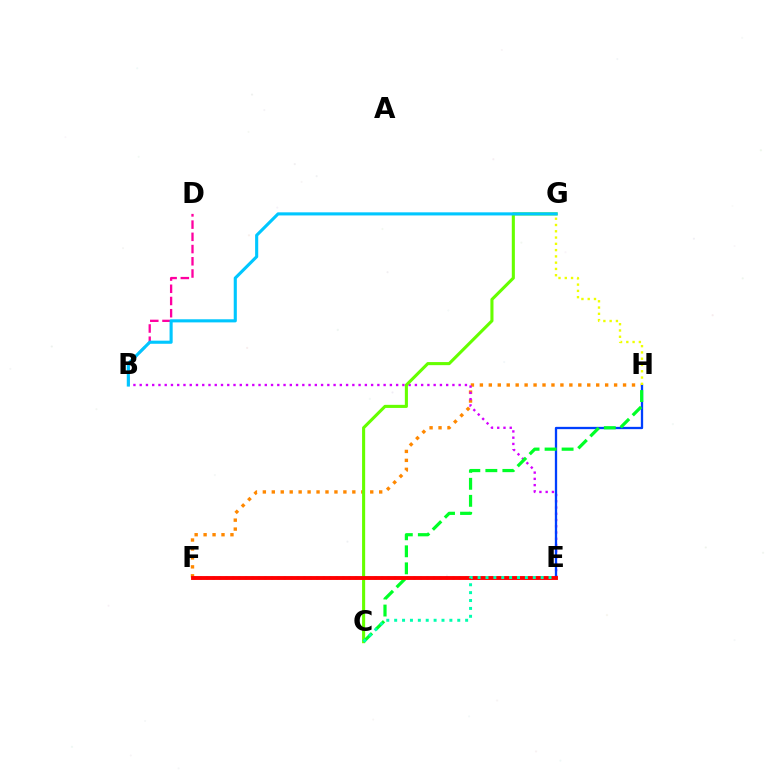{('F', 'H'): [{'color': '#ff8800', 'line_style': 'dotted', 'thickness': 2.43}], ('B', 'D'): [{'color': '#ff00a0', 'line_style': 'dashed', 'thickness': 1.66}], ('B', 'E'): [{'color': '#d600ff', 'line_style': 'dotted', 'thickness': 1.7}], ('E', 'F'): [{'color': '#4f00ff', 'line_style': 'dotted', 'thickness': 1.76}, {'color': '#ff0000', 'line_style': 'solid', 'thickness': 2.79}], ('E', 'H'): [{'color': '#003fff', 'line_style': 'solid', 'thickness': 1.66}], ('C', 'G'): [{'color': '#66ff00', 'line_style': 'solid', 'thickness': 2.22}], ('C', 'H'): [{'color': '#00ff27', 'line_style': 'dashed', 'thickness': 2.31}], ('B', 'G'): [{'color': '#00c7ff', 'line_style': 'solid', 'thickness': 2.24}], ('G', 'H'): [{'color': '#eeff00', 'line_style': 'dotted', 'thickness': 1.71}], ('C', 'E'): [{'color': '#00ffaf', 'line_style': 'dotted', 'thickness': 2.14}]}